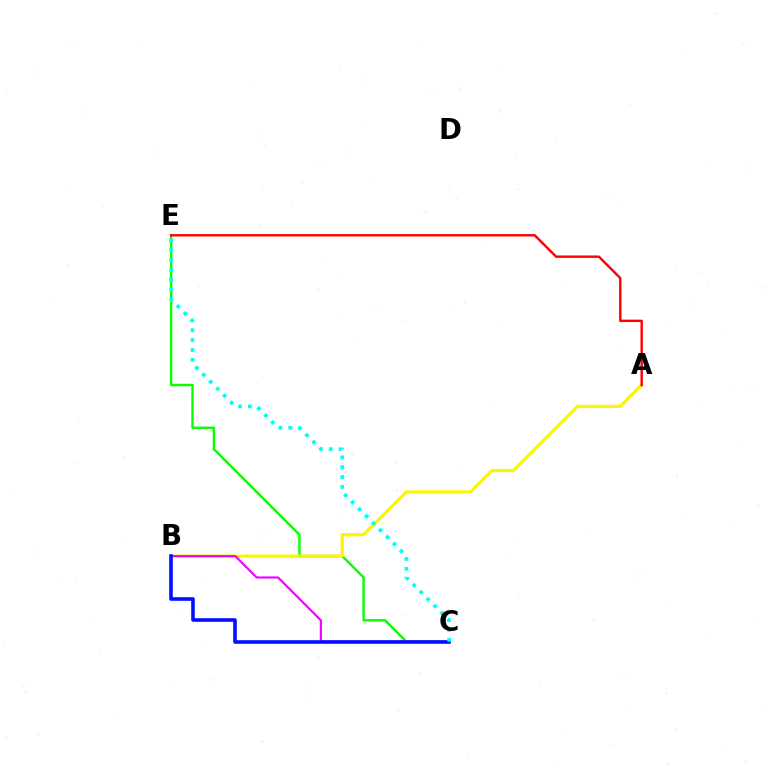{('C', 'E'): [{'color': '#08ff00', 'line_style': 'solid', 'thickness': 1.73}, {'color': '#00fff6', 'line_style': 'dotted', 'thickness': 2.68}], ('A', 'B'): [{'color': '#fcf500', 'line_style': 'solid', 'thickness': 2.32}], ('B', 'C'): [{'color': '#ee00ff', 'line_style': 'solid', 'thickness': 1.54}, {'color': '#0010ff', 'line_style': 'solid', 'thickness': 2.59}], ('A', 'E'): [{'color': '#ff0000', 'line_style': 'solid', 'thickness': 1.73}]}